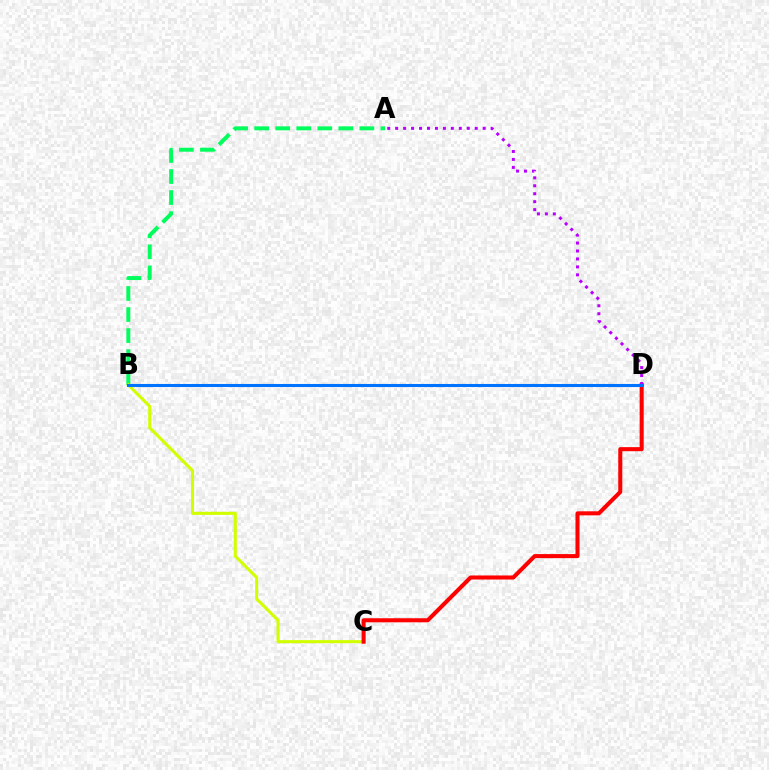{('A', 'B'): [{'color': '#00ff5c', 'line_style': 'dashed', 'thickness': 2.86}], ('B', 'C'): [{'color': '#d1ff00', 'line_style': 'solid', 'thickness': 2.21}], ('C', 'D'): [{'color': '#ff0000', 'line_style': 'solid', 'thickness': 2.92}], ('A', 'D'): [{'color': '#b900ff', 'line_style': 'dotted', 'thickness': 2.16}], ('B', 'D'): [{'color': '#0074ff', 'line_style': 'solid', 'thickness': 2.21}]}